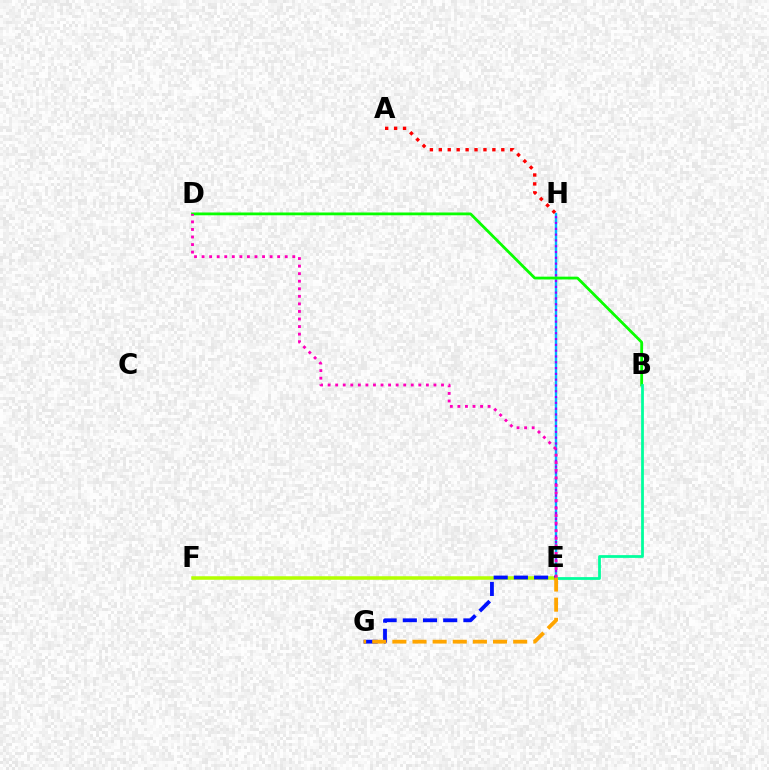{('E', 'H'): [{'color': '#00b5ff', 'line_style': 'solid', 'thickness': 1.74}, {'color': '#9b00ff', 'line_style': 'dotted', 'thickness': 1.58}], ('E', 'F'): [{'color': '#b3ff00', 'line_style': 'solid', 'thickness': 2.53}], ('E', 'G'): [{'color': '#0010ff', 'line_style': 'dashed', 'thickness': 2.74}, {'color': '#ffa500', 'line_style': 'dashed', 'thickness': 2.74}], ('A', 'H'): [{'color': '#ff0000', 'line_style': 'dotted', 'thickness': 2.43}], ('B', 'D'): [{'color': '#08ff00', 'line_style': 'solid', 'thickness': 2.01}], ('B', 'E'): [{'color': '#00ff9d', 'line_style': 'solid', 'thickness': 1.99}], ('D', 'E'): [{'color': '#ff00bd', 'line_style': 'dotted', 'thickness': 2.05}]}